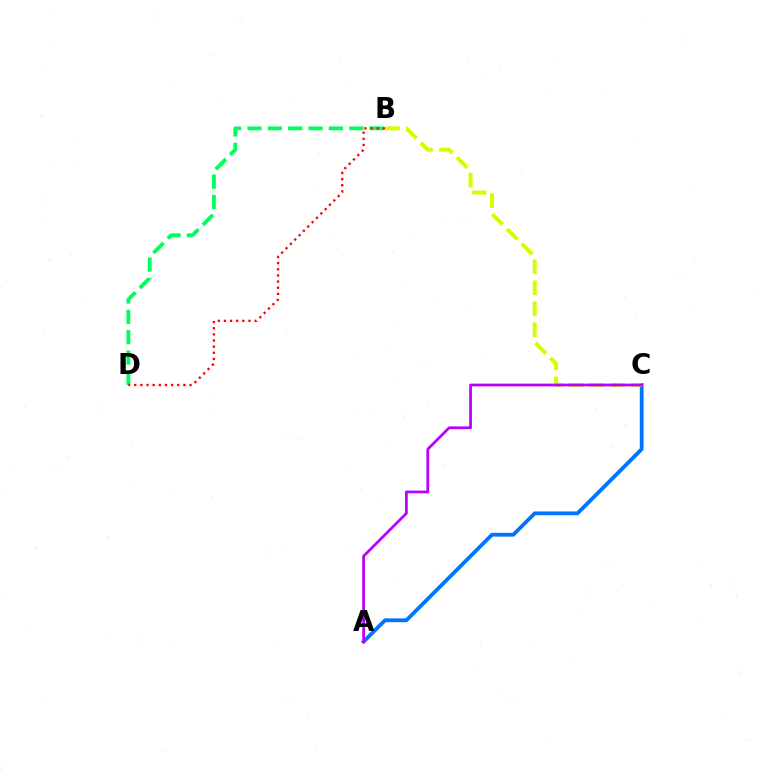{('A', 'C'): [{'color': '#0074ff', 'line_style': 'solid', 'thickness': 2.74}, {'color': '#b900ff', 'line_style': 'solid', 'thickness': 1.98}], ('B', 'D'): [{'color': '#00ff5c', 'line_style': 'dashed', 'thickness': 2.76}, {'color': '#ff0000', 'line_style': 'dotted', 'thickness': 1.67}], ('B', 'C'): [{'color': '#d1ff00', 'line_style': 'dashed', 'thickness': 2.85}]}